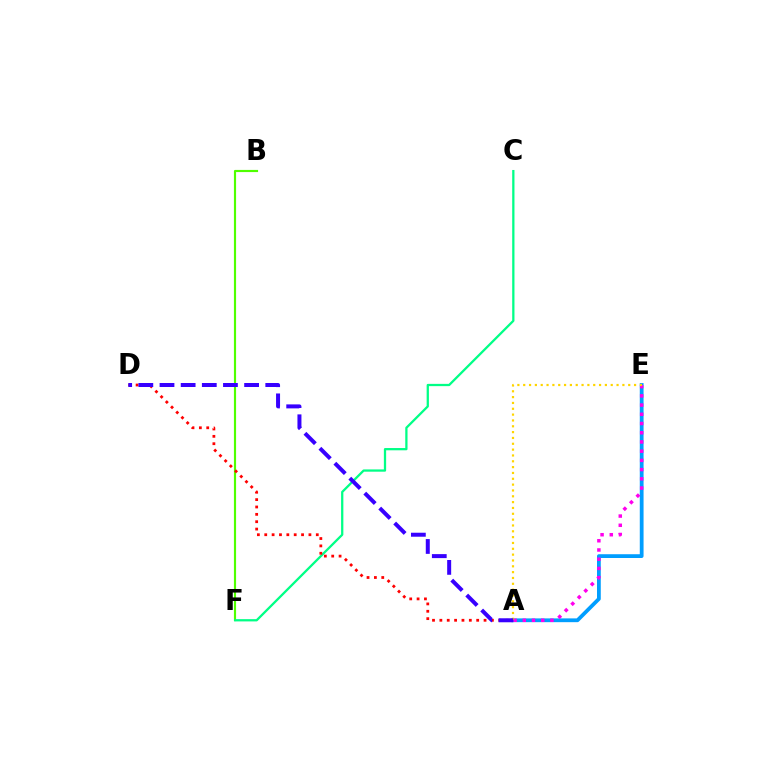{('B', 'F'): [{'color': '#4fff00', 'line_style': 'solid', 'thickness': 1.56}], ('C', 'F'): [{'color': '#00ff86', 'line_style': 'solid', 'thickness': 1.63}], ('A', 'D'): [{'color': '#ff0000', 'line_style': 'dotted', 'thickness': 2.0}, {'color': '#3700ff', 'line_style': 'dashed', 'thickness': 2.87}], ('A', 'E'): [{'color': '#009eff', 'line_style': 'solid', 'thickness': 2.72}, {'color': '#ff00ed', 'line_style': 'dotted', 'thickness': 2.5}, {'color': '#ffd500', 'line_style': 'dotted', 'thickness': 1.59}]}